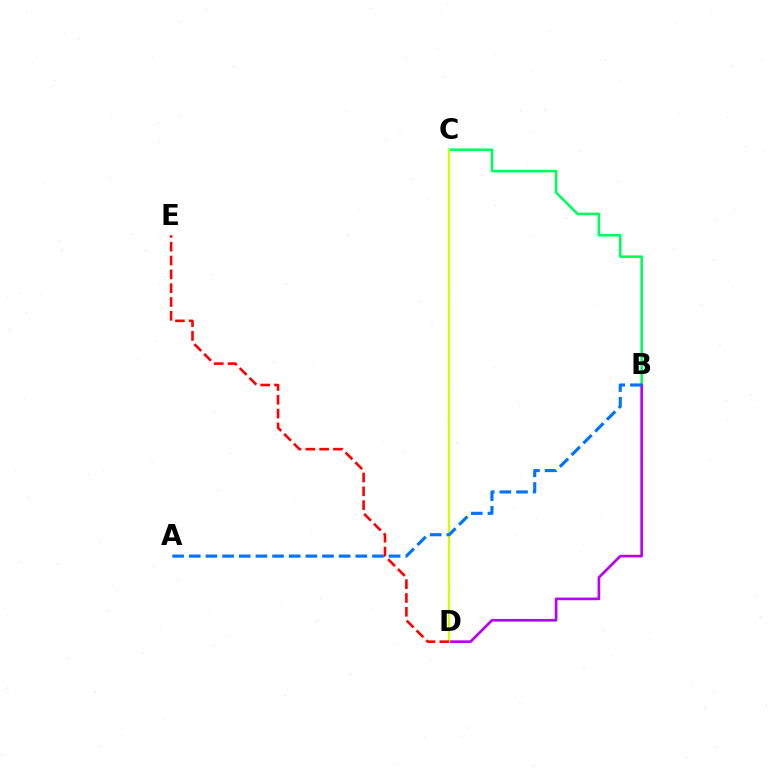{('B', 'C'): [{'color': '#00ff5c', 'line_style': 'solid', 'thickness': 1.85}], ('B', 'D'): [{'color': '#b900ff', 'line_style': 'solid', 'thickness': 1.91}], ('C', 'D'): [{'color': '#d1ff00', 'line_style': 'solid', 'thickness': 1.52}], ('A', 'B'): [{'color': '#0074ff', 'line_style': 'dashed', 'thickness': 2.26}], ('D', 'E'): [{'color': '#ff0000', 'line_style': 'dashed', 'thickness': 1.88}]}